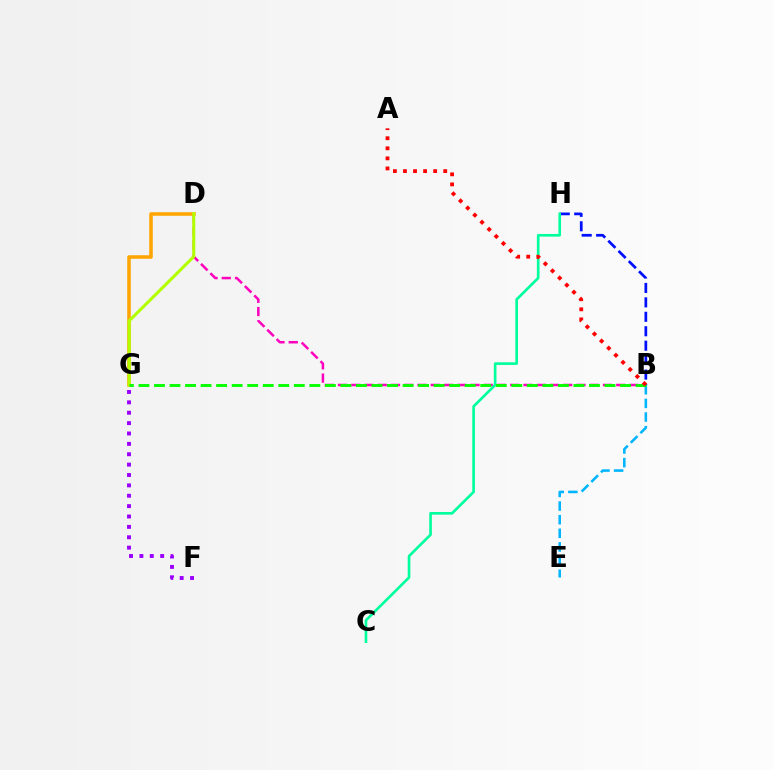{('B', 'D'): [{'color': '#ff00bd', 'line_style': 'dashed', 'thickness': 1.8}], ('F', 'G'): [{'color': '#9b00ff', 'line_style': 'dotted', 'thickness': 2.82}], ('D', 'G'): [{'color': '#ffa500', 'line_style': 'solid', 'thickness': 2.54}, {'color': '#b3ff00', 'line_style': 'solid', 'thickness': 2.21}], ('B', 'H'): [{'color': '#0010ff', 'line_style': 'dashed', 'thickness': 1.96}], ('B', 'E'): [{'color': '#00b5ff', 'line_style': 'dashed', 'thickness': 1.85}], ('C', 'H'): [{'color': '#00ff9d', 'line_style': 'solid', 'thickness': 1.91}], ('B', 'G'): [{'color': '#08ff00', 'line_style': 'dashed', 'thickness': 2.11}], ('A', 'B'): [{'color': '#ff0000', 'line_style': 'dotted', 'thickness': 2.73}]}